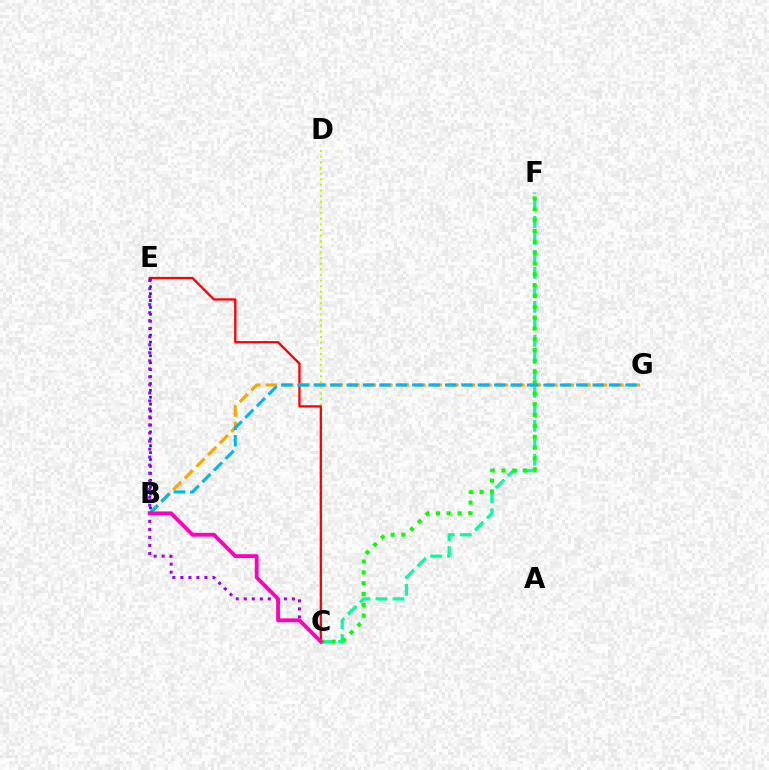{('C', 'D'): [{'color': '#b3ff00', 'line_style': 'dotted', 'thickness': 1.53}], ('C', 'E'): [{'color': '#ff0000', 'line_style': 'solid', 'thickness': 1.66}, {'color': '#9b00ff', 'line_style': 'dotted', 'thickness': 2.18}], ('C', 'F'): [{'color': '#00ff9d', 'line_style': 'dashed', 'thickness': 2.31}, {'color': '#08ff00', 'line_style': 'dotted', 'thickness': 2.94}], ('B', 'G'): [{'color': '#ffa500', 'line_style': 'dashed', 'thickness': 2.24}, {'color': '#00b5ff', 'line_style': 'dashed', 'thickness': 2.23}], ('B', 'E'): [{'color': '#0010ff', 'line_style': 'dotted', 'thickness': 1.88}], ('B', 'C'): [{'color': '#ff00bd', 'line_style': 'solid', 'thickness': 2.76}]}